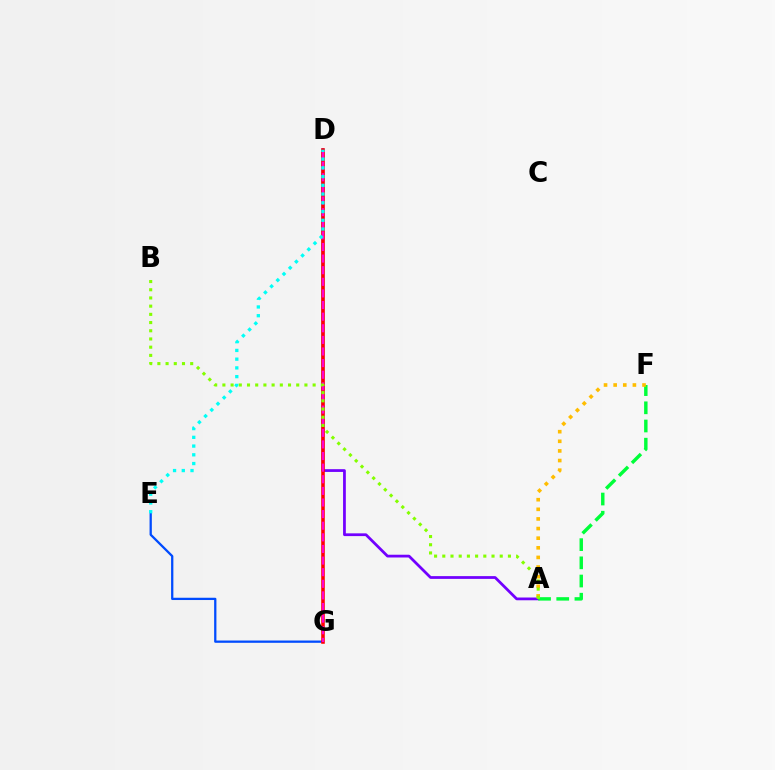{('E', 'G'): [{'color': '#004bff', 'line_style': 'solid', 'thickness': 1.64}], ('A', 'D'): [{'color': '#7200ff', 'line_style': 'solid', 'thickness': 1.99}], ('A', 'F'): [{'color': '#00ff39', 'line_style': 'dashed', 'thickness': 2.47}, {'color': '#ffbd00', 'line_style': 'dotted', 'thickness': 2.61}], ('D', 'G'): [{'color': '#ff0000', 'line_style': 'solid', 'thickness': 2.57}, {'color': '#ff00cf', 'line_style': 'dashed', 'thickness': 1.58}], ('A', 'B'): [{'color': '#84ff00', 'line_style': 'dotted', 'thickness': 2.23}], ('D', 'E'): [{'color': '#00fff6', 'line_style': 'dotted', 'thickness': 2.37}]}